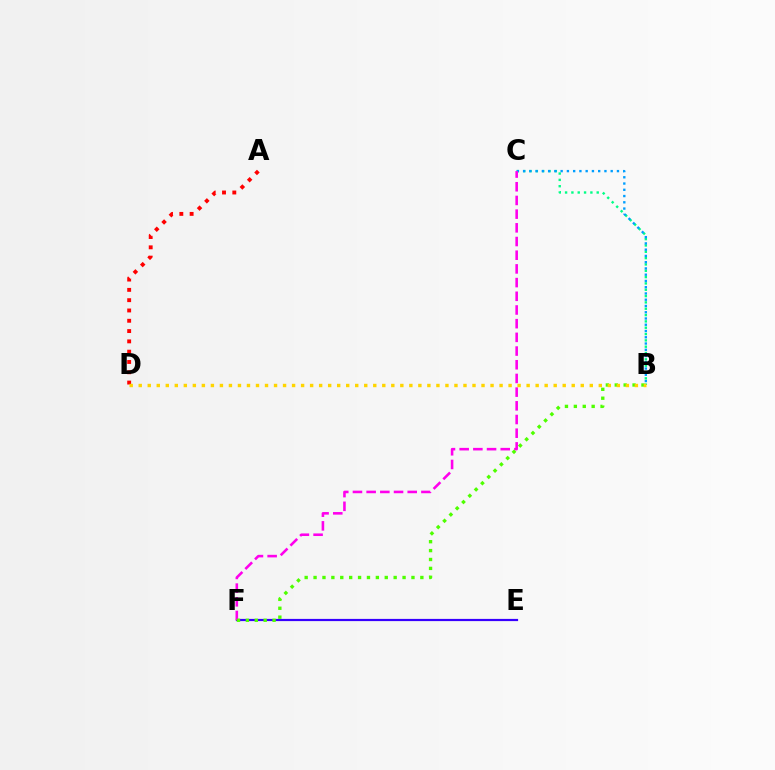{('B', 'C'): [{'color': '#00ff86', 'line_style': 'dotted', 'thickness': 1.72}, {'color': '#009eff', 'line_style': 'dotted', 'thickness': 1.7}], ('A', 'D'): [{'color': '#ff0000', 'line_style': 'dotted', 'thickness': 2.8}], ('E', 'F'): [{'color': '#3700ff', 'line_style': 'solid', 'thickness': 1.59}], ('C', 'F'): [{'color': '#ff00ed', 'line_style': 'dashed', 'thickness': 1.86}], ('B', 'F'): [{'color': '#4fff00', 'line_style': 'dotted', 'thickness': 2.42}], ('B', 'D'): [{'color': '#ffd500', 'line_style': 'dotted', 'thickness': 2.45}]}